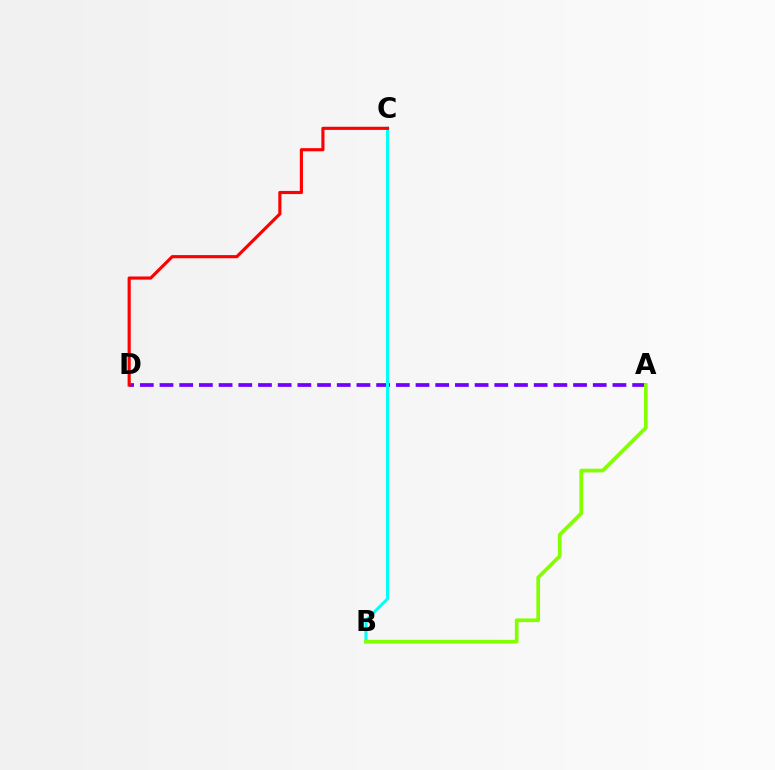{('A', 'D'): [{'color': '#7200ff', 'line_style': 'dashed', 'thickness': 2.68}], ('B', 'C'): [{'color': '#00fff6', 'line_style': 'solid', 'thickness': 2.19}], ('A', 'B'): [{'color': '#84ff00', 'line_style': 'solid', 'thickness': 2.67}], ('C', 'D'): [{'color': '#ff0000', 'line_style': 'solid', 'thickness': 2.26}]}